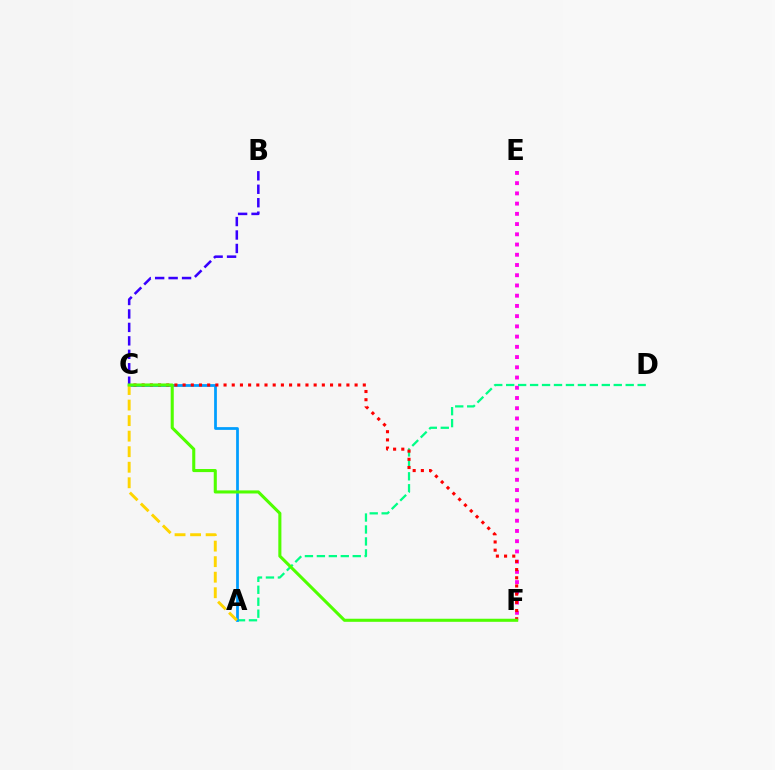{('E', 'F'): [{'color': '#ff00ed', 'line_style': 'dotted', 'thickness': 2.78}], ('A', 'D'): [{'color': '#00ff86', 'line_style': 'dashed', 'thickness': 1.62}], ('B', 'C'): [{'color': '#3700ff', 'line_style': 'dashed', 'thickness': 1.83}], ('A', 'C'): [{'color': '#009eff', 'line_style': 'solid', 'thickness': 1.98}, {'color': '#ffd500', 'line_style': 'dashed', 'thickness': 2.11}], ('C', 'F'): [{'color': '#ff0000', 'line_style': 'dotted', 'thickness': 2.23}, {'color': '#4fff00', 'line_style': 'solid', 'thickness': 2.22}]}